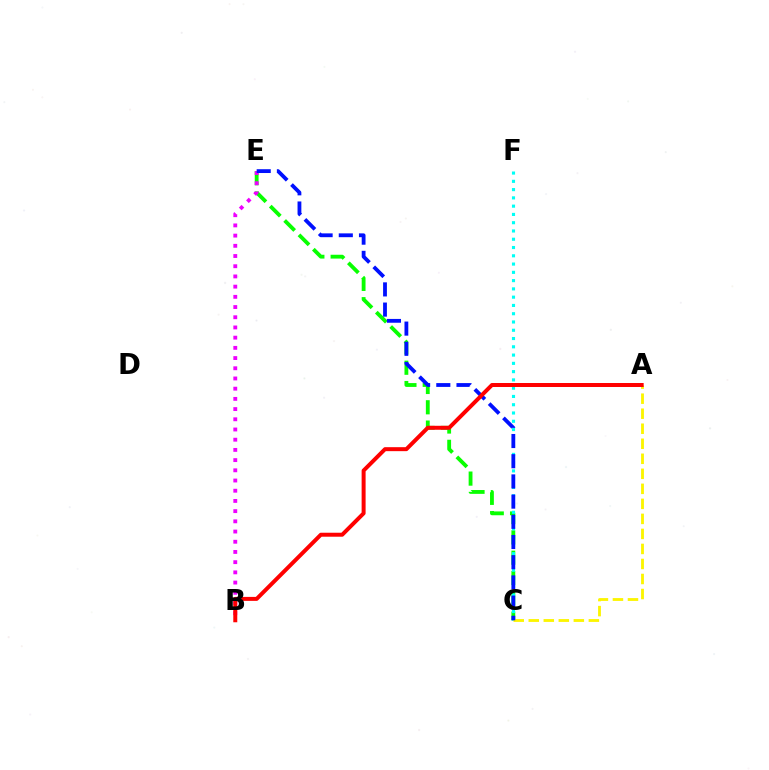{('C', 'E'): [{'color': '#08ff00', 'line_style': 'dashed', 'thickness': 2.76}, {'color': '#0010ff', 'line_style': 'dashed', 'thickness': 2.74}], ('B', 'E'): [{'color': '#ee00ff', 'line_style': 'dotted', 'thickness': 2.77}], ('C', 'F'): [{'color': '#00fff6', 'line_style': 'dotted', 'thickness': 2.25}], ('A', 'C'): [{'color': '#fcf500', 'line_style': 'dashed', 'thickness': 2.04}], ('A', 'B'): [{'color': '#ff0000', 'line_style': 'solid', 'thickness': 2.87}]}